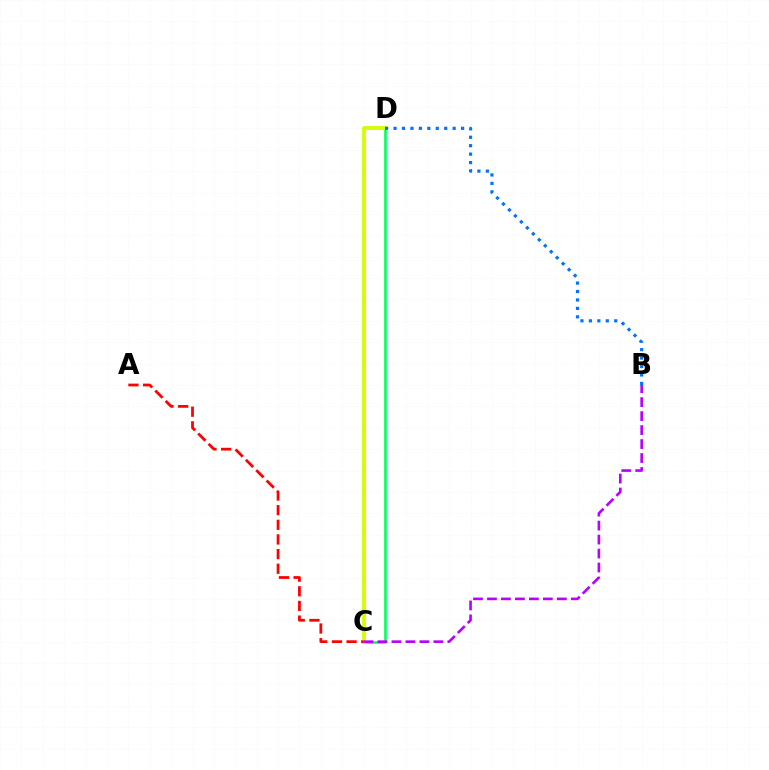{('C', 'D'): [{'color': '#00ff5c', 'line_style': 'solid', 'thickness': 1.88}, {'color': '#d1ff00', 'line_style': 'solid', 'thickness': 2.74}], ('A', 'C'): [{'color': '#ff0000', 'line_style': 'dashed', 'thickness': 1.99}], ('B', 'D'): [{'color': '#0074ff', 'line_style': 'dotted', 'thickness': 2.29}], ('B', 'C'): [{'color': '#b900ff', 'line_style': 'dashed', 'thickness': 1.9}]}